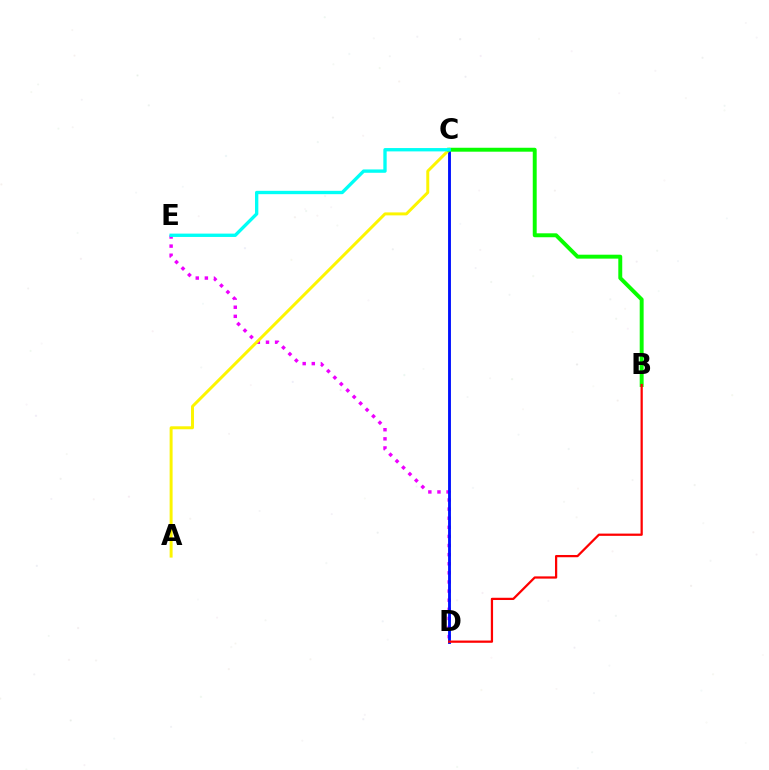{('D', 'E'): [{'color': '#ee00ff', 'line_style': 'dotted', 'thickness': 2.48}], ('C', 'D'): [{'color': '#0010ff', 'line_style': 'solid', 'thickness': 2.06}], ('A', 'C'): [{'color': '#fcf500', 'line_style': 'solid', 'thickness': 2.13}], ('B', 'C'): [{'color': '#08ff00', 'line_style': 'solid', 'thickness': 2.83}], ('B', 'D'): [{'color': '#ff0000', 'line_style': 'solid', 'thickness': 1.62}], ('C', 'E'): [{'color': '#00fff6', 'line_style': 'solid', 'thickness': 2.41}]}